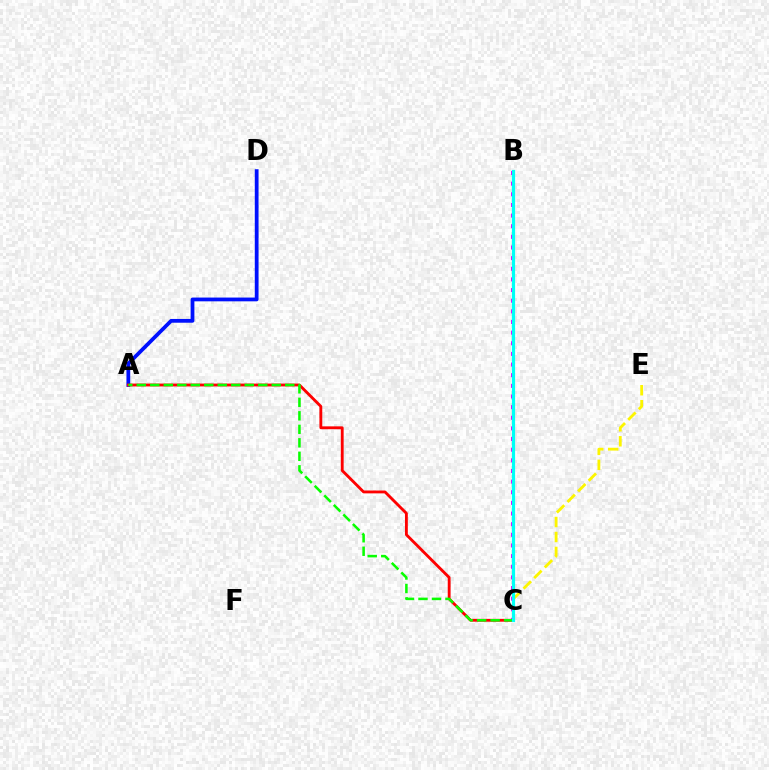{('A', 'D'): [{'color': '#0010ff', 'line_style': 'solid', 'thickness': 2.71}], ('A', 'C'): [{'color': '#ff0000', 'line_style': 'solid', 'thickness': 2.05}, {'color': '#08ff00', 'line_style': 'dashed', 'thickness': 1.83}], ('C', 'E'): [{'color': '#fcf500', 'line_style': 'dashed', 'thickness': 2.03}], ('B', 'C'): [{'color': '#ee00ff', 'line_style': 'dotted', 'thickness': 2.89}, {'color': '#00fff6', 'line_style': 'solid', 'thickness': 2.3}]}